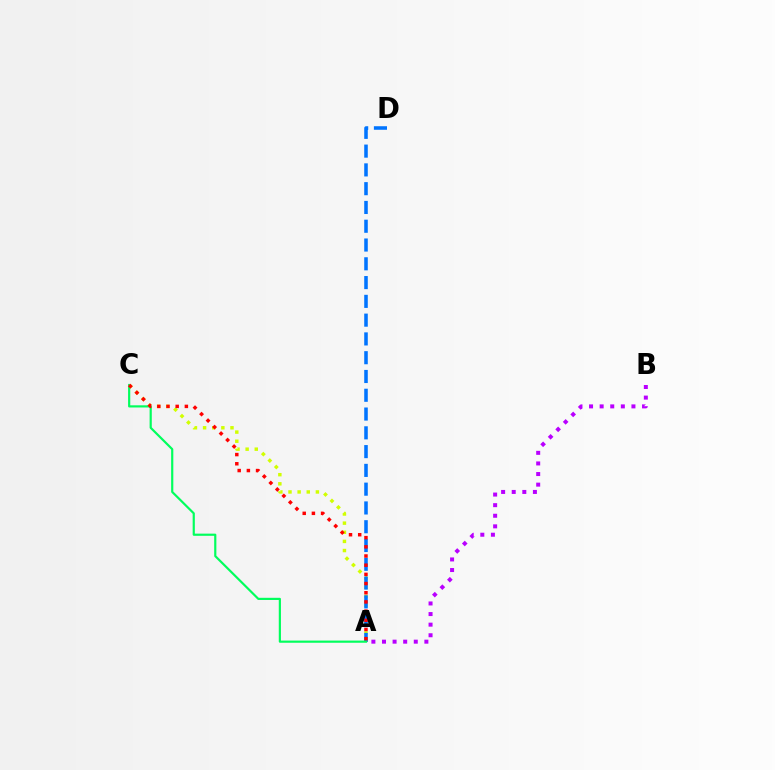{('A', 'C'): [{'color': '#d1ff00', 'line_style': 'dotted', 'thickness': 2.48}, {'color': '#00ff5c', 'line_style': 'solid', 'thickness': 1.57}, {'color': '#ff0000', 'line_style': 'dotted', 'thickness': 2.5}], ('A', 'B'): [{'color': '#b900ff', 'line_style': 'dotted', 'thickness': 2.88}], ('A', 'D'): [{'color': '#0074ff', 'line_style': 'dashed', 'thickness': 2.55}]}